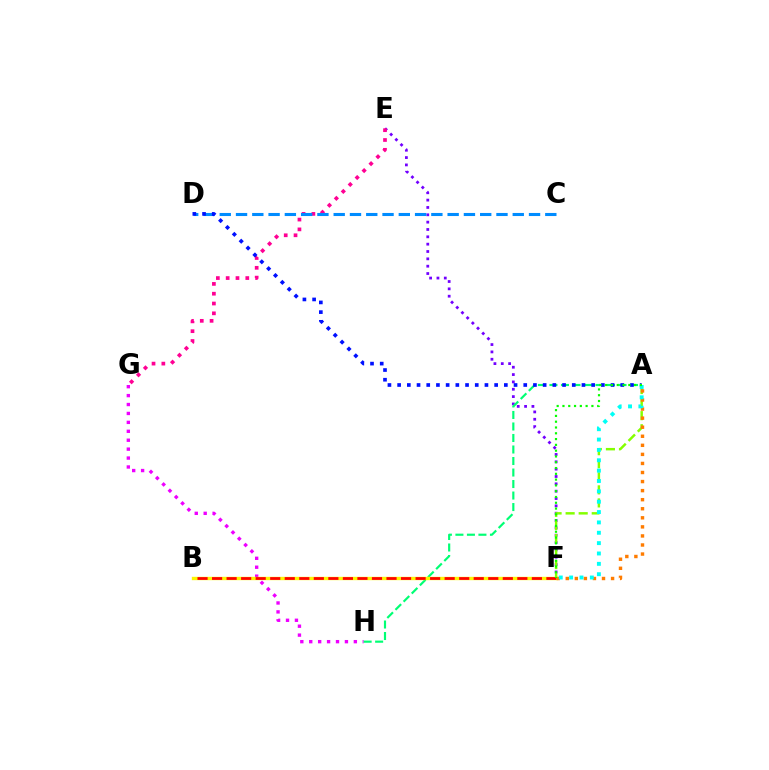{('E', 'F'): [{'color': '#7200ff', 'line_style': 'dotted', 'thickness': 1.99}], ('G', 'H'): [{'color': '#ee00ff', 'line_style': 'dotted', 'thickness': 2.42}], ('A', 'F'): [{'color': '#84ff00', 'line_style': 'dashed', 'thickness': 1.77}, {'color': '#ff7c00', 'line_style': 'dotted', 'thickness': 2.46}, {'color': '#00fff6', 'line_style': 'dotted', 'thickness': 2.81}, {'color': '#08ff00', 'line_style': 'dotted', 'thickness': 1.57}], ('A', 'H'): [{'color': '#00ff74', 'line_style': 'dashed', 'thickness': 1.56}], ('E', 'G'): [{'color': '#ff0094', 'line_style': 'dotted', 'thickness': 2.67}], ('B', 'F'): [{'color': '#fcf500', 'line_style': 'solid', 'thickness': 2.41}, {'color': '#ff0000', 'line_style': 'dashed', 'thickness': 1.97}], ('C', 'D'): [{'color': '#008cff', 'line_style': 'dashed', 'thickness': 2.21}], ('A', 'D'): [{'color': '#0010ff', 'line_style': 'dotted', 'thickness': 2.64}]}